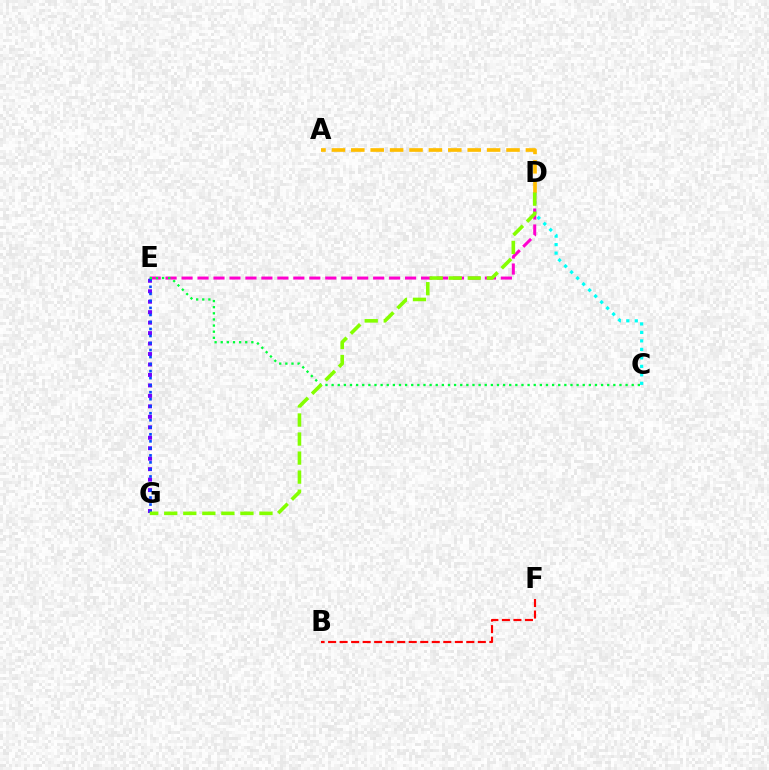{('E', 'G'): [{'color': '#7200ff', 'line_style': 'dotted', 'thickness': 2.84}, {'color': '#004bff', 'line_style': 'dotted', 'thickness': 1.91}], ('C', 'D'): [{'color': '#00fff6', 'line_style': 'dotted', 'thickness': 2.31}], ('D', 'E'): [{'color': '#ff00cf', 'line_style': 'dashed', 'thickness': 2.17}], ('A', 'D'): [{'color': '#ffbd00', 'line_style': 'dashed', 'thickness': 2.64}], ('C', 'E'): [{'color': '#00ff39', 'line_style': 'dotted', 'thickness': 1.66}], ('B', 'F'): [{'color': '#ff0000', 'line_style': 'dashed', 'thickness': 1.56}], ('D', 'G'): [{'color': '#84ff00', 'line_style': 'dashed', 'thickness': 2.59}]}